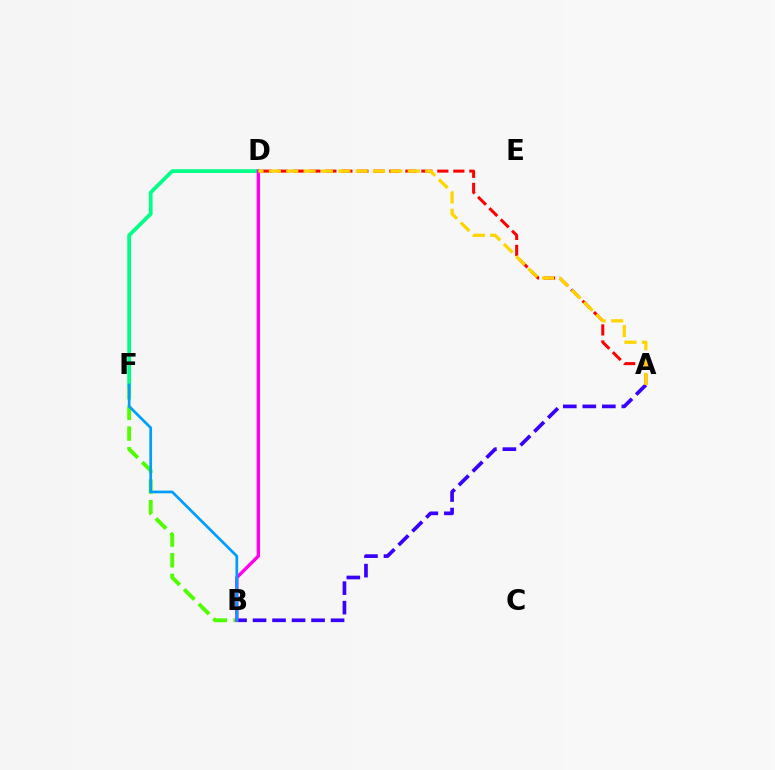{('B', 'F'): [{'color': '#4fff00', 'line_style': 'dashed', 'thickness': 2.81}, {'color': '#009eff', 'line_style': 'solid', 'thickness': 1.95}], ('A', 'B'): [{'color': '#3700ff', 'line_style': 'dashed', 'thickness': 2.65}], ('D', 'F'): [{'color': '#00ff86', 'line_style': 'solid', 'thickness': 2.71}], ('A', 'D'): [{'color': '#ff0000', 'line_style': 'dashed', 'thickness': 2.17}, {'color': '#ffd500', 'line_style': 'dashed', 'thickness': 2.36}], ('B', 'D'): [{'color': '#ff00ed', 'line_style': 'solid', 'thickness': 2.42}]}